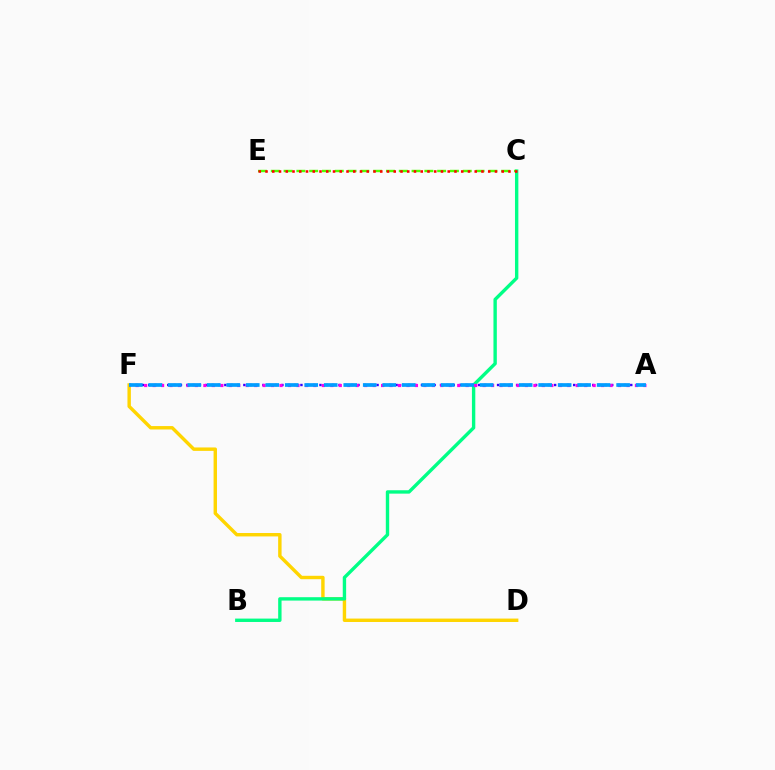{('D', 'F'): [{'color': '#ffd500', 'line_style': 'solid', 'thickness': 2.46}], ('A', 'F'): [{'color': '#3700ff', 'line_style': 'dotted', 'thickness': 1.72}, {'color': '#ff00ed', 'line_style': 'dotted', 'thickness': 2.3}, {'color': '#009eff', 'line_style': 'dashed', 'thickness': 2.65}], ('B', 'C'): [{'color': '#00ff86', 'line_style': 'solid', 'thickness': 2.43}], ('C', 'E'): [{'color': '#4fff00', 'line_style': 'dashed', 'thickness': 1.74}, {'color': '#ff0000', 'line_style': 'dotted', 'thickness': 1.83}]}